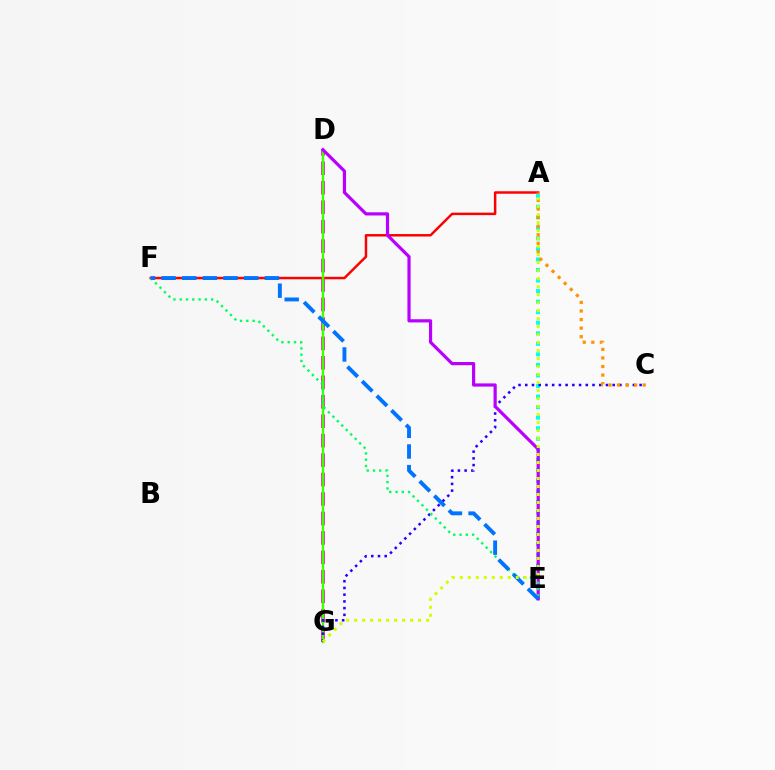{('A', 'F'): [{'color': '#ff0000', 'line_style': 'solid', 'thickness': 1.78}], ('A', 'E'): [{'color': '#00fff6', 'line_style': 'dotted', 'thickness': 2.87}], ('D', 'G'): [{'color': '#ff00ac', 'line_style': 'dashed', 'thickness': 2.64}, {'color': '#3dff00', 'line_style': 'solid', 'thickness': 1.72}], ('C', 'G'): [{'color': '#2500ff', 'line_style': 'dotted', 'thickness': 1.83}], ('D', 'E'): [{'color': '#b900ff', 'line_style': 'solid', 'thickness': 2.3}], ('A', 'C'): [{'color': '#ff9400', 'line_style': 'dotted', 'thickness': 2.33}], ('E', 'F'): [{'color': '#00ff5c', 'line_style': 'dotted', 'thickness': 1.71}, {'color': '#0074ff', 'line_style': 'dashed', 'thickness': 2.81}], ('A', 'G'): [{'color': '#d1ff00', 'line_style': 'dotted', 'thickness': 2.17}]}